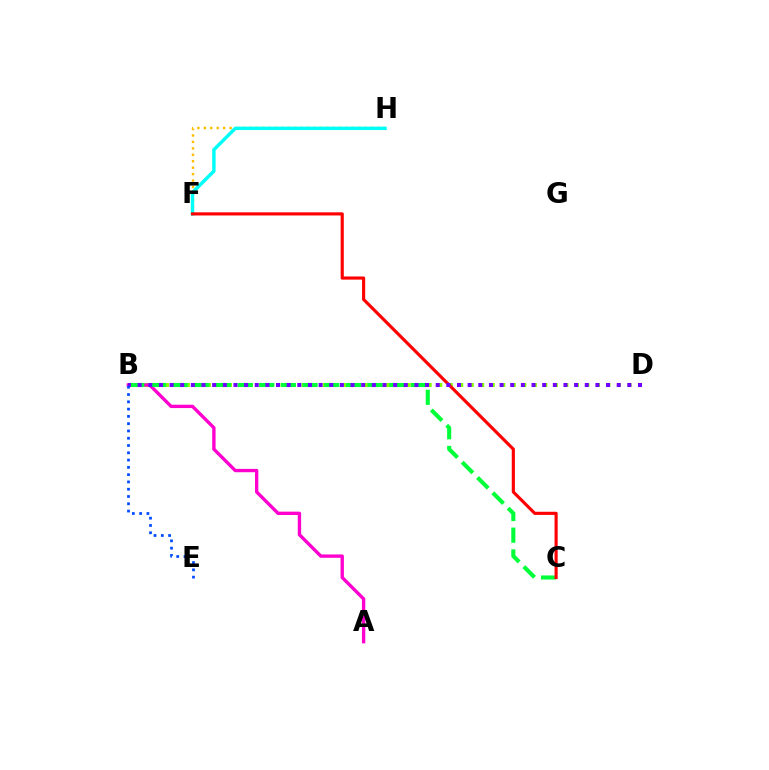{('F', 'H'): [{'color': '#ffbd00', 'line_style': 'dotted', 'thickness': 1.75}, {'color': '#00fff6', 'line_style': 'solid', 'thickness': 2.47}], ('B', 'D'): [{'color': '#84ff00', 'line_style': 'dotted', 'thickness': 2.86}, {'color': '#7200ff', 'line_style': 'dotted', 'thickness': 2.89}], ('A', 'B'): [{'color': '#ff00cf', 'line_style': 'solid', 'thickness': 2.41}], ('B', 'C'): [{'color': '#00ff39', 'line_style': 'dashed', 'thickness': 2.94}], ('C', 'F'): [{'color': '#ff0000', 'line_style': 'solid', 'thickness': 2.26}], ('B', 'E'): [{'color': '#004bff', 'line_style': 'dotted', 'thickness': 1.98}]}